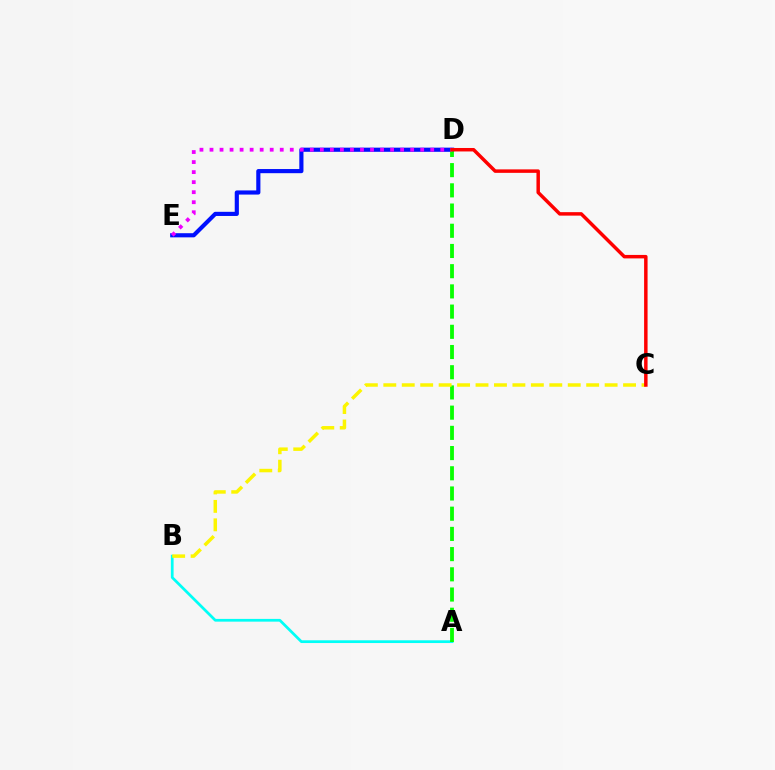{('D', 'E'): [{'color': '#0010ff', 'line_style': 'solid', 'thickness': 2.99}, {'color': '#ee00ff', 'line_style': 'dotted', 'thickness': 2.73}], ('A', 'B'): [{'color': '#00fff6', 'line_style': 'solid', 'thickness': 1.98}], ('A', 'D'): [{'color': '#08ff00', 'line_style': 'dashed', 'thickness': 2.75}], ('B', 'C'): [{'color': '#fcf500', 'line_style': 'dashed', 'thickness': 2.51}], ('C', 'D'): [{'color': '#ff0000', 'line_style': 'solid', 'thickness': 2.5}]}